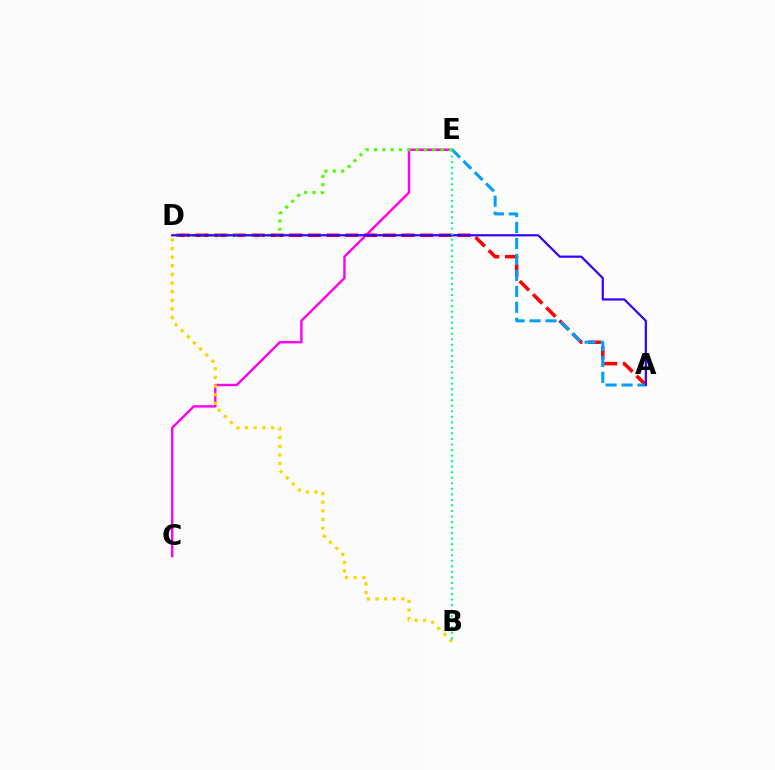{('A', 'D'): [{'color': '#ff0000', 'line_style': 'dashed', 'thickness': 2.54}, {'color': '#3700ff', 'line_style': 'solid', 'thickness': 1.6}], ('C', 'E'): [{'color': '#ff00ed', 'line_style': 'solid', 'thickness': 1.73}], ('B', 'D'): [{'color': '#ffd500', 'line_style': 'dotted', 'thickness': 2.35}], ('D', 'E'): [{'color': '#4fff00', 'line_style': 'dotted', 'thickness': 2.26}], ('A', 'E'): [{'color': '#009eff', 'line_style': 'dashed', 'thickness': 2.17}], ('B', 'E'): [{'color': '#00ff86', 'line_style': 'dotted', 'thickness': 1.5}]}